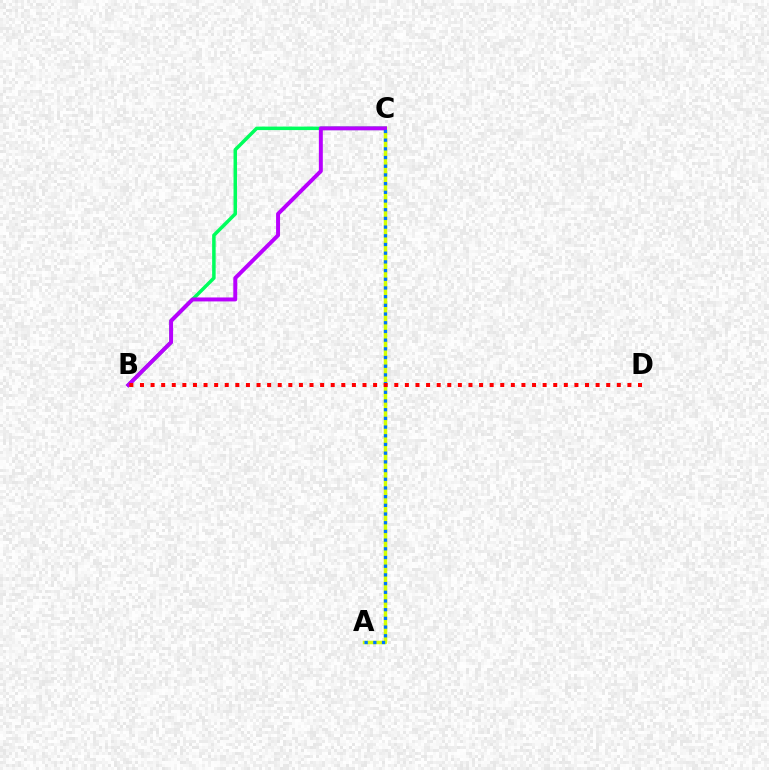{('A', 'C'): [{'color': '#d1ff00', 'line_style': 'solid', 'thickness': 2.51}, {'color': '#0074ff', 'line_style': 'dotted', 'thickness': 2.36}], ('B', 'C'): [{'color': '#00ff5c', 'line_style': 'solid', 'thickness': 2.52}, {'color': '#b900ff', 'line_style': 'solid', 'thickness': 2.85}], ('B', 'D'): [{'color': '#ff0000', 'line_style': 'dotted', 'thickness': 2.88}]}